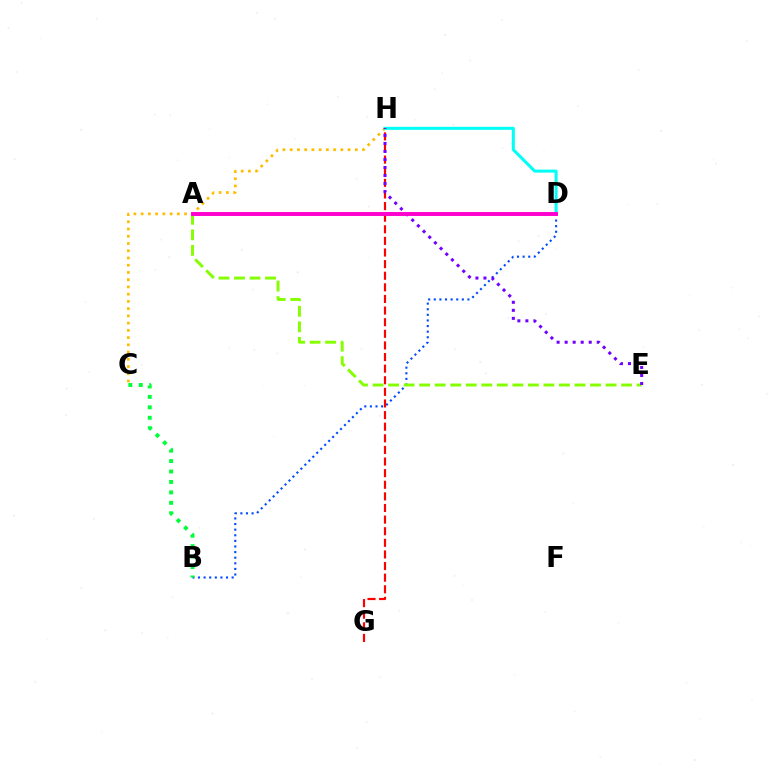{('C', 'H'): [{'color': '#ffbd00', 'line_style': 'dotted', 'thickness': 1.97}], ('B', 'D'): [{'color': '#004bff', 'line_style': 'dotted', 'thickness': 1.52}], ('A', 'E'): [{'color': '#84ff00', 'line_style': 'dashed', 'thickness': 2.11}], ('D', 'H'): [{'color': '#00fff6', 'line_style': 'solid', 'thickness': 2.17}], ('G', 'H'): [{'color': '#ff0000', 'line_style': 'dashed', 'thickness': 1.58}], ('B', 'C'): [{'color': '#00ff39', 'line_style': 'dotted', 'thickness': 2.84}], ('E', 'H'): [{'color': '#7200ff', 'line_style': 'dotted', 'thickness': 2.18}], ('A', 'D'): [{'color': '#ff00cf', 'line_style': 'solid', 'thickness': 2.82}]}